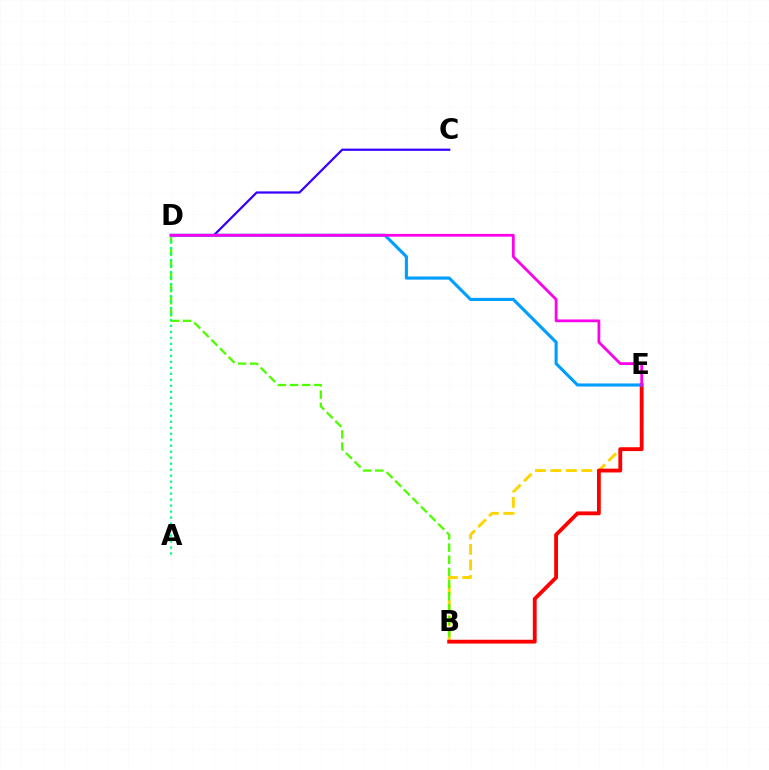{('C', 'D'): [{'color': '#3700ff', 'line_style': 'solid', 'thickness': 1.61}], ('B', 'E'): [{'color': '#ffd500', 'line_style': 'dashed', 'thickness': 2.1}, {'color': '#ff0000', 'line_style': 'solid', 'thickness': 2.75}], ('B', 'D'): [{'color': '#4fff00', 'line_style': 'dashed', 'thickness': 1.65}], ('D', 'E'): [{'color': '#009eff', 'line_style': 'solid', 'thickness': 2.24}, {'color': '#ff00ed', 'line_style': 'solid', 'thickness': 1.99}], ('A', 'D'): [{'color': '#00ff86', 'line_style': 'dotted', 'thickness': 1.63}]}